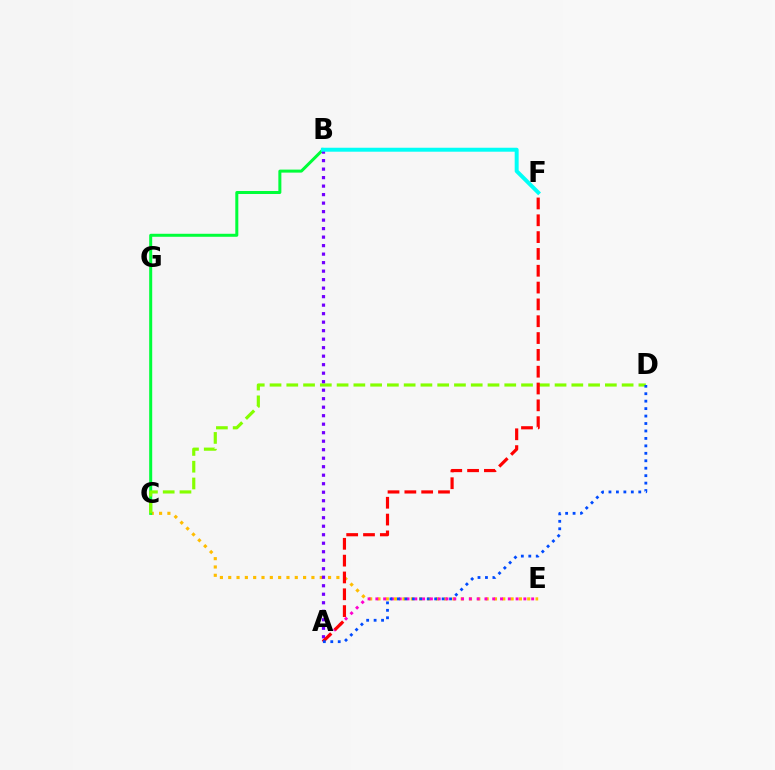{('C', 'E'): [{'color': '#ffbd00', 'line_style': 'dotted', 'thickness': 2.26}], ('B', 'C'): [{'color': '#00ff39', 'line_style': 'solid', 'thickness': 2.17}], ('C', 'D'): [{'color': '#84ff00', 'line_style': 'dashed', 'thickness': 2.28}], ('A', 'B'): [{'color': '#7200ff', 'line_style': 'dotted', 'thickness': 2.31}], ('A', 'E'): [{'color': '#ff00cf', 'line_style': 'dotted', 'thickness': 2.12}], ('A', 'F'): [{'color': '#ff0000', 'line_style': 'dashed', 'thickness': 2.29}], ('B', 'F'): [{'color': '#00fff6', 'line_style': 'solid', 'thickness': 2.85}], ('A', 'D'): [{'color': '#004bff', 'line_style': 'dotted', 'thickness': 2.02}]}